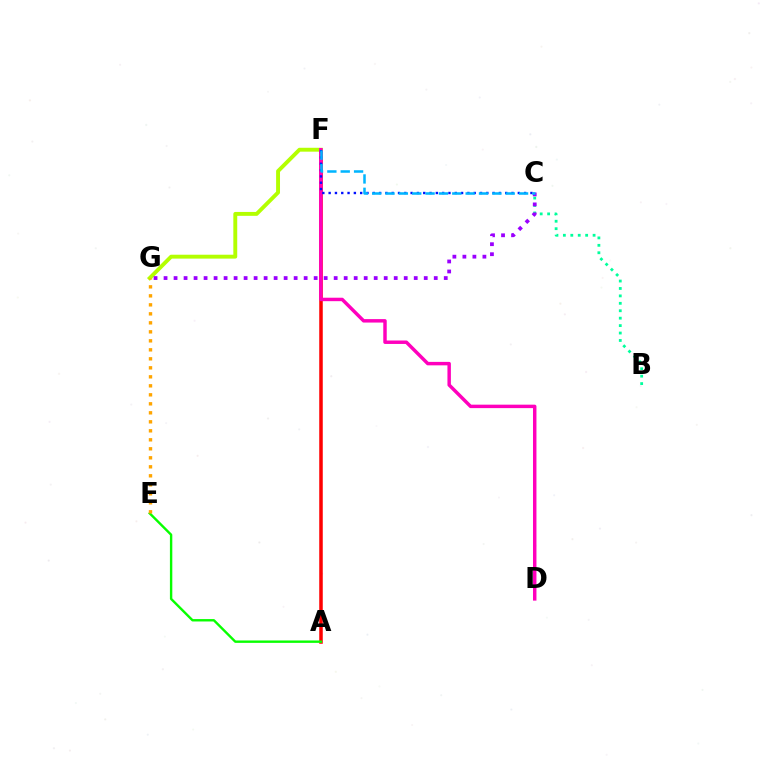{('A', 'F'): [{'color': '#ff0000', 'line_style': 'solid', 'thickness': 2.53}], ('F', 'G'): [{'color': '#b3ff00', 'line_style': 'solid', 'thickness': 2.8}], ('B', 'C'): [{'color': '#00ff9d', 'line_style': 'dotted', 'thickness': 2.02}], ('D', 'F'): [{'color': '#ff00bd', 'line_style': 'solid', 'thickness': 2.49}], ('A', 'E'): [{'color': '#08ff00', 'line_style': 'solid', 'thickness': 1.72}], ('C', 'F'): [{'color': '#0010ff', 'line_style': 'dotted', 'thickness': 1.71}, {'color': '#00b5ff', 'line_style': 'dashed', 'thickness': 1.81}], ('C', 'G'): [{'color': '#9b00ff', 'line_style': 'dotted', 'thickness': 2.72}], ('E', 'G'): [{'color': '#ffa500', 'line_style': 'dotted', 'thickness': 2.44}]}